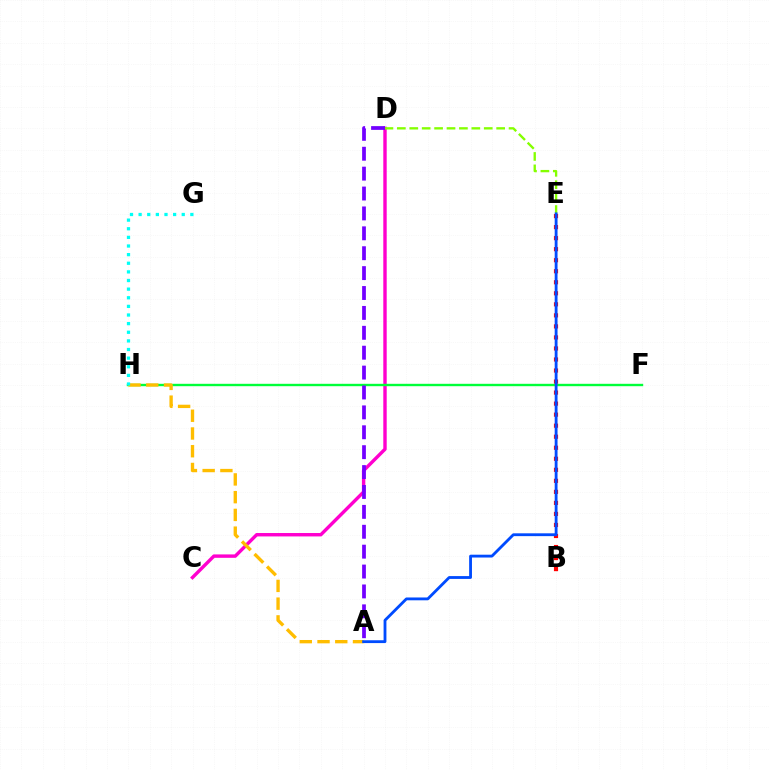{('C', 'D'): [{'color': '#ff00cf', 'line_style': 'solid', 'thickness': 2.45}], ('F', 'H'): [{'color': '#00ff39', 'line_style': 'solid', 'thickness': 1.72}], ('A', 'H'): [{'color': '#ffbd00', 'line_style': 'dashed', 'thickness': 2.41}], ('A', 'D'): [{'color': '#7200ff', 'line_style': 'dashed', 'thickness': 2.7}], ('D', 'E'): [{'color': '#84ff00', 'line_style': 'dashed', 'thickness': 1.69}], ('G', 'H'): [{'color': '#00fff6', 'line_style': 'dotted', 'thickness': 2.34}], ('B', 'E'): [{'color': '#ff0000', 'line_style': 'dotted', 'thickness': 3.0}], ('A', 'E'): [{'color': '#004bff', 'line_style': 'solid', 'thickness': 2.04}]}